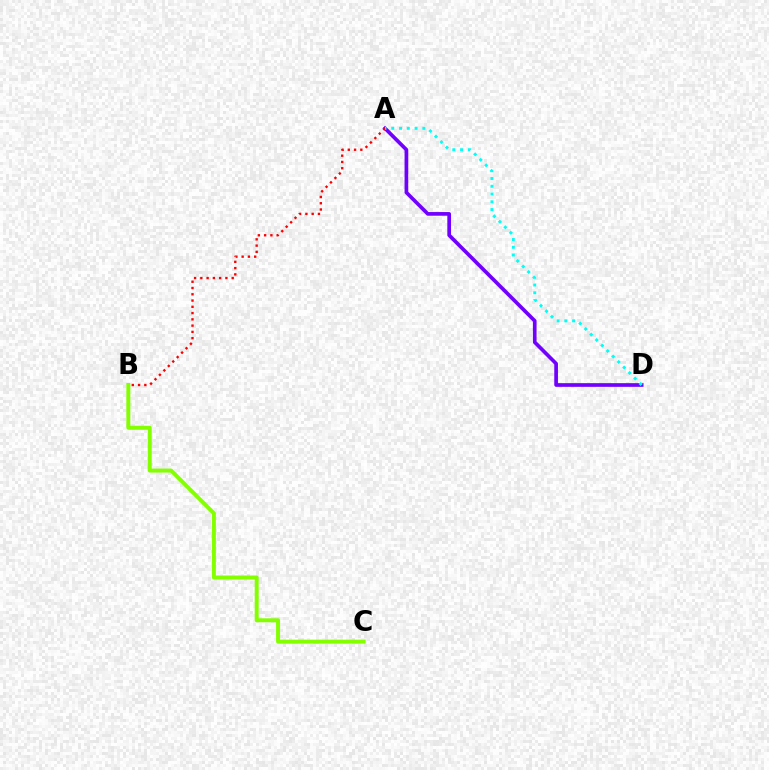{('B', 'C'): [{'color': '#84ff00', 'line_style': 'solid', 'thickness': 2.86}], ('A', 'D'): [{'color': '#7200ff', 'line_style': 'solid', 'thickness': 2.65}, {'color': '#00fff6', 'line_style': 'dotted', 'thickness': 2.11}], ('A', 'B'): [{'color': '#ff0000', 'line_style': 'dotted', 'thickness': 1.7}]}